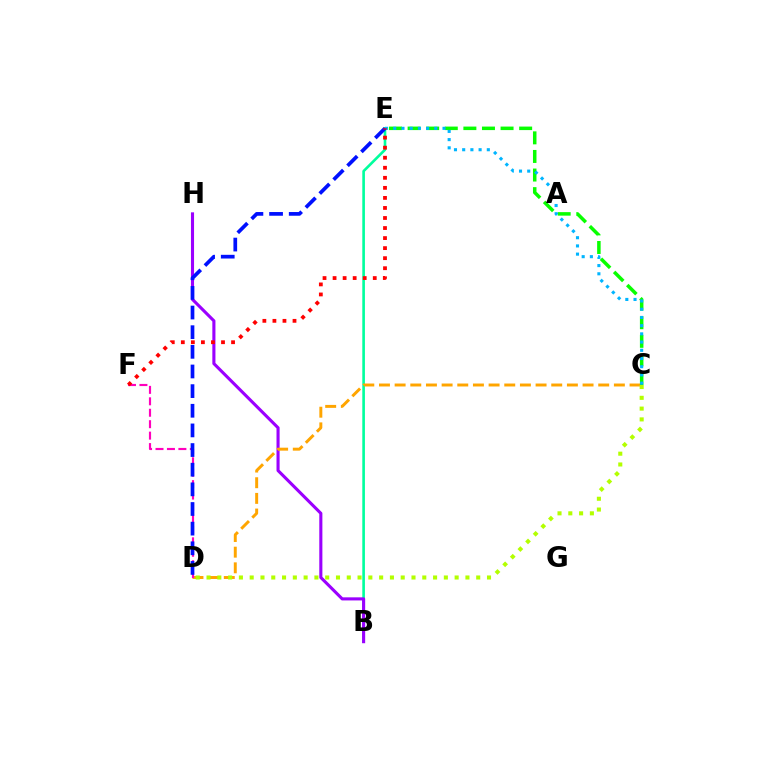{('B', 'E'): [{'color': '#00ff9d', 'line_style': 'solid', 'thickness': 1.89}], ('B', 'H'): [{'color': '#9b00ff', 'line_style': 'solid', 'thickness': 2.23}], ('C', 'D'): [{'color': '#ffa500', 'line_style': 'dashed', 'thickness': 2.13}, {'color': '#b3ff00', 'line_style': 'dotted', 'thickness': 2.93}], ('D', 'F'): [{'color': '#ff00bd', 'line_style': 'dashed', 'thickness': 1.55}], ('C', 'E'): [{'color': '#08ff00', 'line_style': 'dashed', 'thickness': 2.53}, {'color': '#00b5ff', 'line_style': 'dotted', 'thickness': 2.23}], ('D', 'E'): [{'color': '#0010ff', 'line_style': 'dashed', 'thickness': 2.67}], ('E', 'F'): [{'color': '#ff0000', 'line_style': 'dotted', 'thickness': 2.73}]}